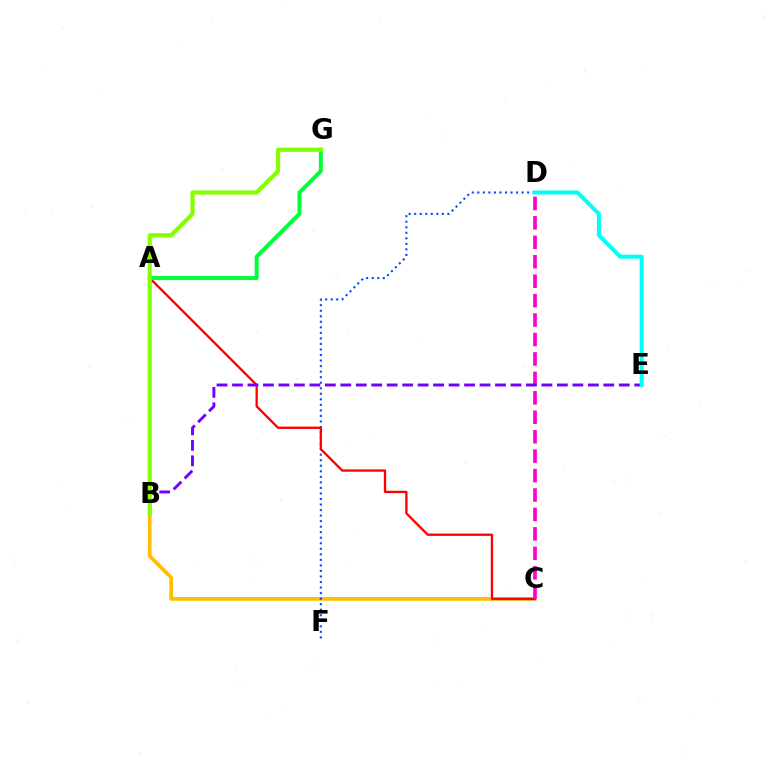{('B', 'C'): [{'color': '#ffbd00', 'line_style': 'solid', 'thickness': 2.66}], ('D', 'F'): [{'color': '#004bff', 'line_style': 'dotted', 'thickness': 1.5}], ('A', 'C'): [{'color': '#ff0000', 'line_style': 'solid', 'thickness': 1.67}], ('C', 'D'): [{'color': '#ff00cf', 'line_style': 'dashed', 'thickness': 2.64}], ('A', 'G'): [{'color': '#00ff39', 'line_style': 'solid', 'thickness': 2.86}], ('B', 'E'): [{'color': '#7200ff', 'line_style': 'dashed', 'thickness': 2.1}], ('D', 'E'): [{'color': '#00fff6', 'line_style': 'solid', 'thickness': 2.89}], ('B', 'G'): [{'color': '#84ff00', 'line_style': 'solid', 'thickness': 3.0}]}